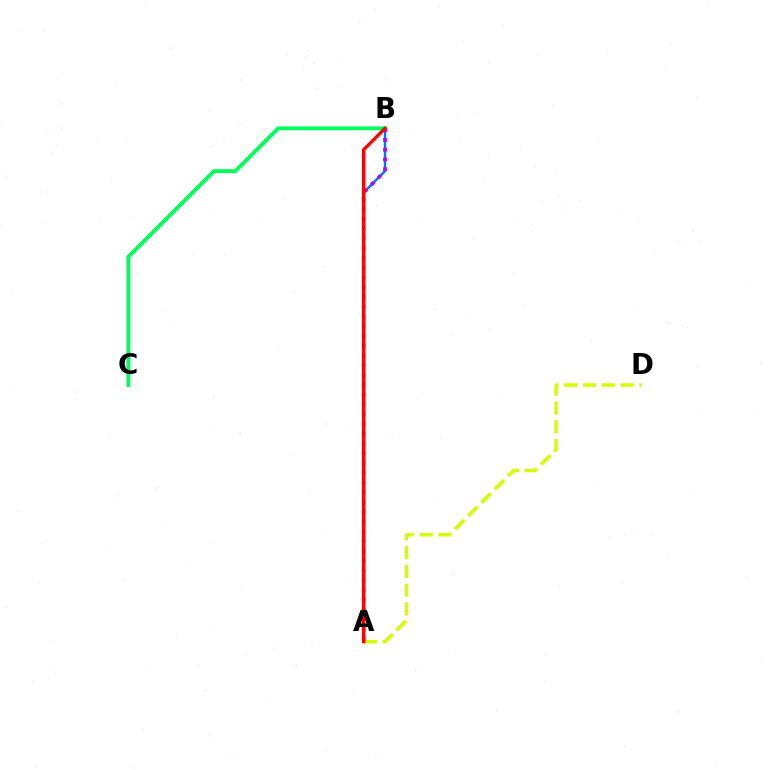{('A', 'B'): [{'color': '#0074ff', 'line_style': 'solid', 'thickness': 1.77}, {'color': '#b900ff', 'line_style': 'dotted', 'thickness': 2.65}, {'color': '#ff0000', 'line_style': 'solid', 'thickness': 2.38}], ('A', 'D'): [{'color': '#d1ff00', 'line_style': 'dashed', 'thickness': 2.55}], ('B', 'C'): [{'color': '#00ff5c', 'line_style': 'solid', 'thickness': 2.79}]}